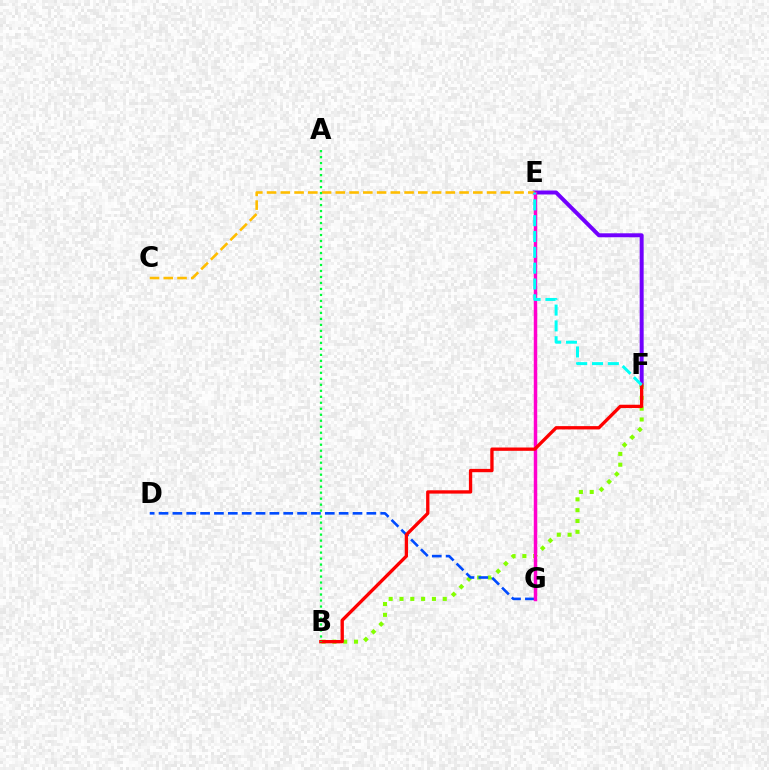{('E', 'F'): [{'color': '#7200ff', 'line_style': 'solid', 'thickness': 2.85}, {'color': '#00fff6', 'line_style': 'dashed', 'thickness': 2.15}], ('B', 'F'): [{'color': '#84ff00', 'line_style': 'dotted', 'thickness': 2.94}, {'color': '#ff0000', 'line_style': 'solid', 'thickness': 2.39}], ('D', 'G'): [{'color': '#004bff', 'line_style': 'dashed', 'thickness': 1.88}], ('C', 'E'): [{'color': '#ffbd00', 'line_style': 'dashed', 'thickness': 1.87}], ('E', 'G'): [{'color': '#ff00cf', 'line_style': 'solid', 'thickness': 2.5}], ('A', 'B'): [{'color': '#00ff39', 'line_style': 'dotted', 'thickness': 1.63}]}